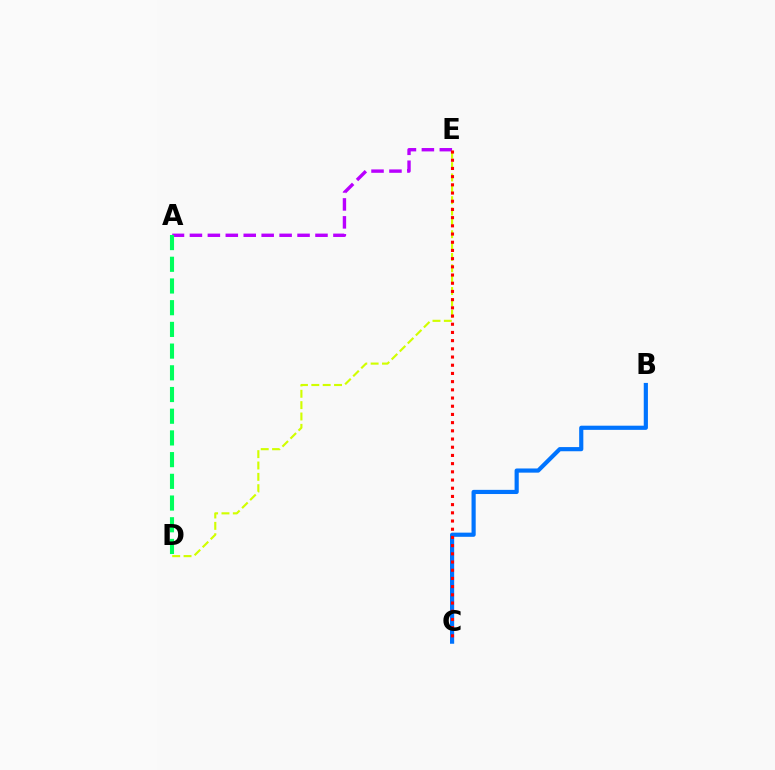{('A', 'E'): [{'color': '#b900ff', 'line_style': 'dashed', 'thickness': 2.44}], ('D', 'E'): [{'color': '#d1ff00', 'line_style': 'dashed', 'thickness': 1.54}], ('B', 'C'): [{'color': '#0074ff', 'line_style': 'solid', 'thickness': 3.0}], ('A', 'D'): [{'color': '#00ff5c', 'line_style': 'dashed', 'thickness': 2.95}], ('C', 'E'): [{'color': '#ff0000', 'line_style': 'dotted', 'thickness': 2.23}]}